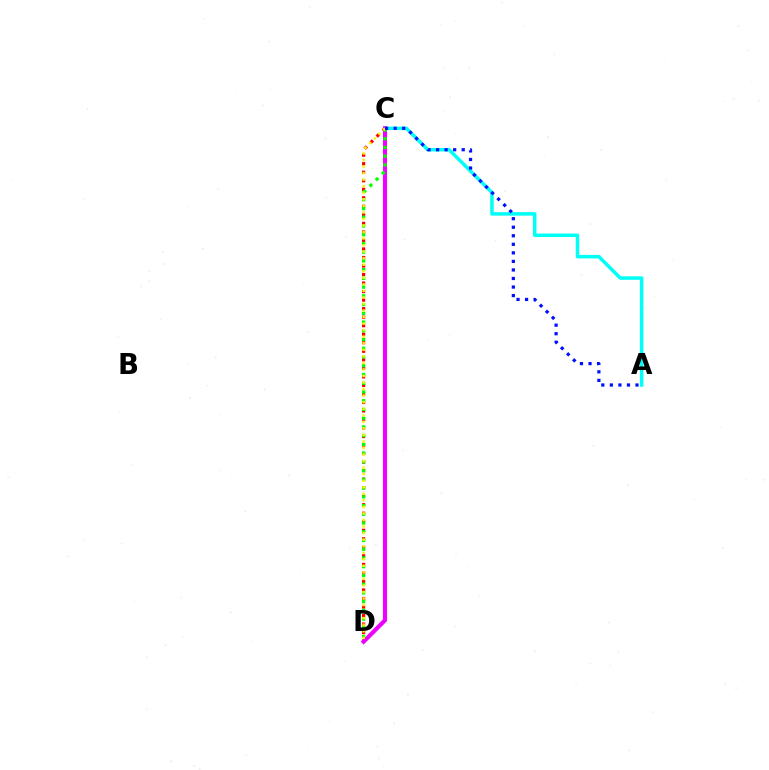{('A', 'C'): [{'color': '#00fff6', 'line_style': 'solid', 'thickness': 2.51}, {'color': '#0010ff', 'line_style': 'dotted', 'thickness': 2.32}], ('C', 'D'): [{'color': '#ff0000', 'line_style': 'dotted', 'thickness': 2.32}, {'color': '#ee00ff', 'line_style': 'solid', 'thickness': 2.97}, {'color': '#08ff00', 'line_style': 'dotted', 'thickness': 2.37}, {'color': '#fcf500', 'line_style': 'dotted', 'thickness': 1.78}]}